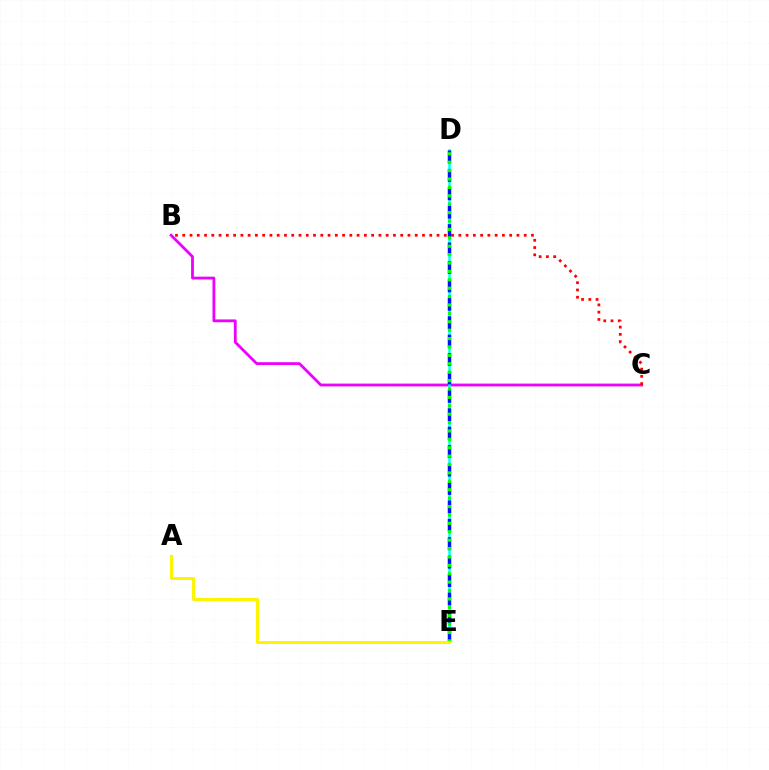{('B', 'C'): [{'color': '#ee00ff', 'line_style': 'solid', 'thickness': 2.02}, {'color': '#ff0000', 'line_style': 'dotted', 'thickness': 1.97}], ('D', 'E'): [{'color': '#00fff6', 'line_style': 'solid', 'thickness': 1.82}, {'color': '#0010ff', 'line_style': 'dashed', 'thickness': 2.5}, {'color': '#08ff00', 'line_style': 'dotted', 'thickness': 2.28}], ('A', 'E'): [{'color': '#fcf500', 'line_style': 'solid', 'thickness': 2.15}]}